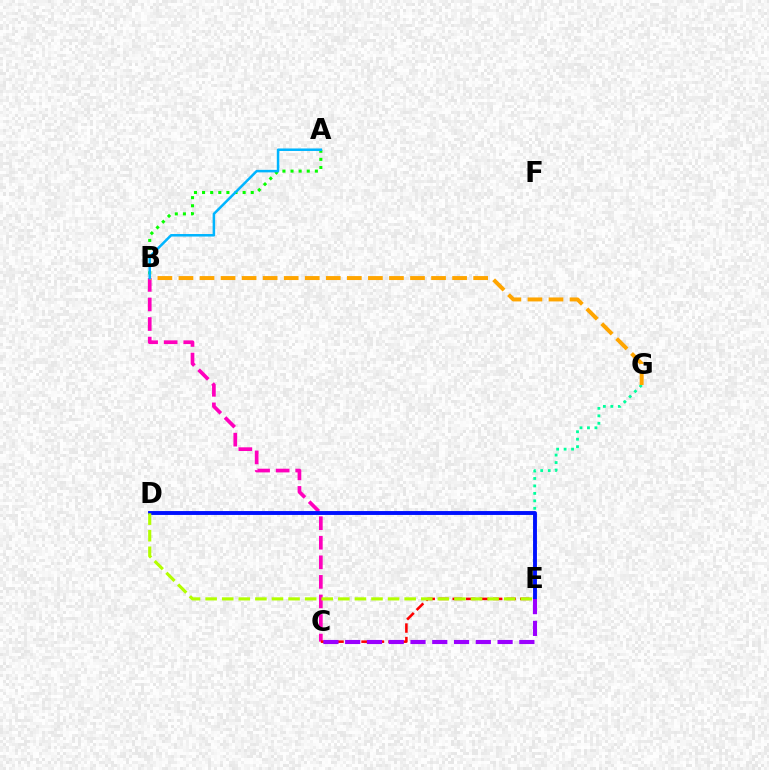{('B', 'C'): [{'color': '#ff00bd', 'line_style': 'dashed', 'thickness': 2.66}], ('E', 'G'): [{'color': '#00ff9d', 'line_style': 'dotted', 'thickness': 2.03}], ('C', 'E'): [{'color': '#ff0000', 'line_style': 'dashed', 'thickness': 1.83}, {'color': '#9b00ff', 'line_style': 'dashed', 'thickness': 2.96}], ('A', 'B'): [{'color': '#08ff00', 'line_style': 'dotted', 'thickness': 2.2}, {'color': '#00b5ff', 'line_style': 'solid', 'thickness': 1.81}], ('D', 'E'): [{'color': '#0010ff', 'line_style': 'solid', 'thickness': 2.79}, {'color': '#b3ff00', 'line_style': 'dashed', 'thickness': 2.25}], ('B', 'G'): [{'color': '#ffa500', 'line_style': 'dashed', 'thickness': 2.86}]}